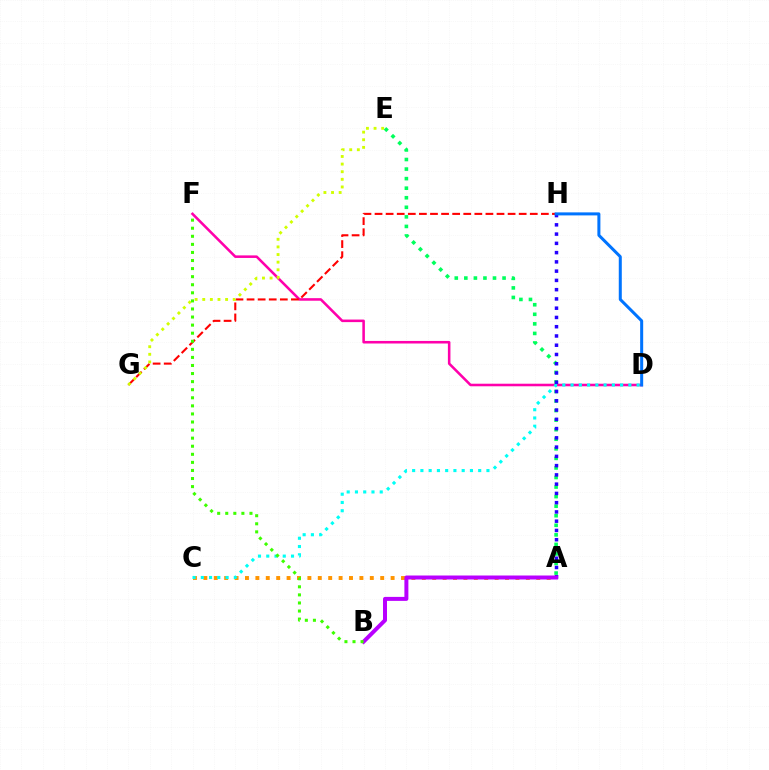{('A', 'E'): [{'color': '#00ff5c', 'line_style': 'dotted', 'thickness': 2.6}], ('A', 'C'): [{'color': '#ff9400', 'line_style': 'dotted', 'thickness': 2.83}], ('D', 'F'): [{'color': '#ff00ac', 'line_style': 'solid', 'thickness': 1.84}], ('G', 'H'): [{'color': '#ff0000', 'line_style': 'dashed', 'thickness': 1.51}], ('C', 'D'): [{'color': '#00fff6', 'line_style': 'dotted', 'thickness': 2.24}], ('E', 'G'): [{'color': '#d1ff00', 'line_style': 'dotted', 'thickness': 2.07}], ('A', 'H'): [{'color': '#2500ff', 'line_style': 'dotted', 'thickness': 2.52}], ('A', 'B'): [{'color': '#b900ff', 'line_style': 'solid', 'thickness': 2.87}], ('B', 'F'): [{'color': '#3dff00', 'line_style': 'dotted', 'thickness': 2.19}], ('D', 'H'): [{'color': '#0074ff', 'line_style': 'solid', 'thickness': 2.17}]}